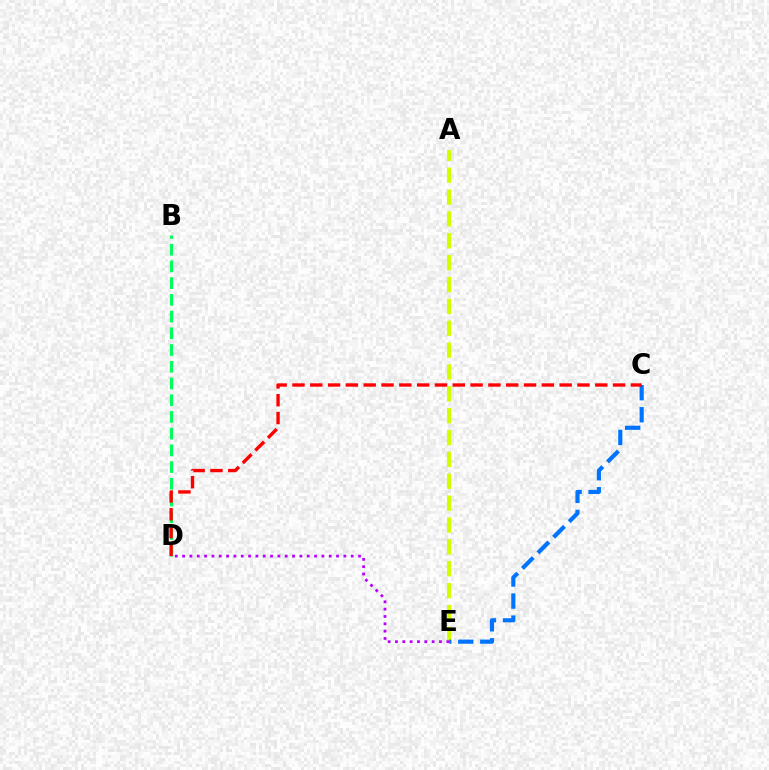{('A', 'E'): [{'color': '#d1ff00', 'line_style': 'dashed', 'thickness': 2.97}], ('C', 'E'): [{'color': '#0074ff', 'line_style': 'dashed', 'thickness': 2.99}], ('B', 'D'): [{'color': '#00ff5c', 'line_style': 'dashed', 'thickness': 2.27}], ('C', 'D'): [{'color': '#ff0000', 'line_style': 'dashed', 'thickness': 2.42}], ('D', 'E'): [{'color': '#b900ff', 'line_style': 'dotted', 'thickness': 1.99}]}